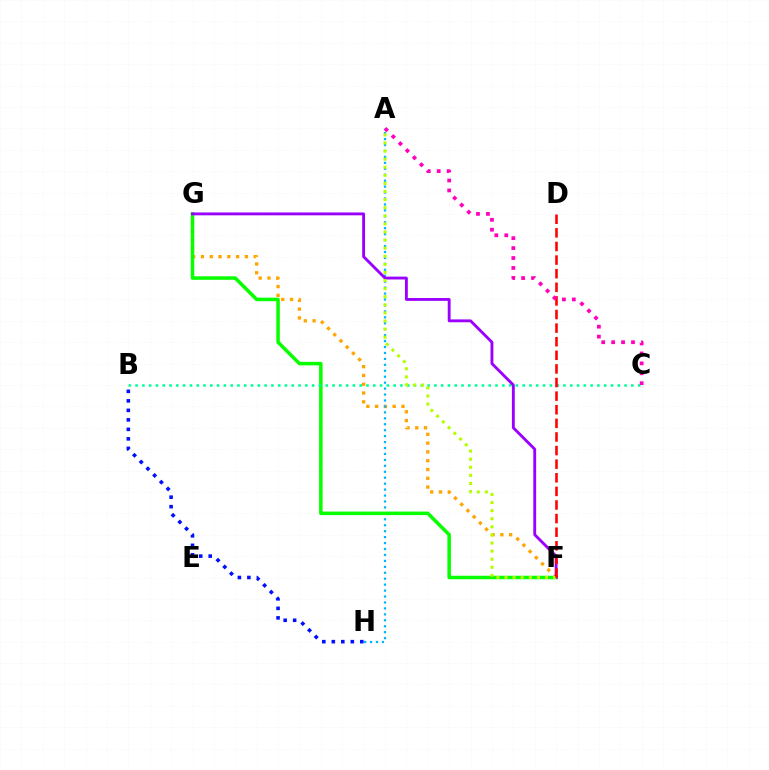{('F', 'G'): [{'color': '#ffa500', 'line_style': 'dotted', 'thickness': 2.39}, {'color': '#08ff00', 'line_style': 'solid', 'thickness': 2.53}, {'color': '#9b00ff', 'line_style': 'solid', 'thickness': 2.06}], ('A', 'H'): [{'color': '#00b5ff', 'line_style': 'dotted', 'thickness': 1.61}], ('B', 'H'): [{'color': '#0010ff', 'line_style': 'dotted', 'thickness': 2.58}], ('B', 'C'): [{'color': '#00ff9d', 'line_style': 'dotted', 'thickness': 1.85}], ('A', 'F'): [{'color': '#b3ff00', 'line_style': 'dotted', 'thickness': 2.2}], ('D', 'F'): [{'color': '#ff0000', 'line_style': 'dashed', 'thickness': 1.85}], ('A', 'C'): [{'color': '#ff00bd', 'line_style': 'dotted', 'thickness': 2.7}]}